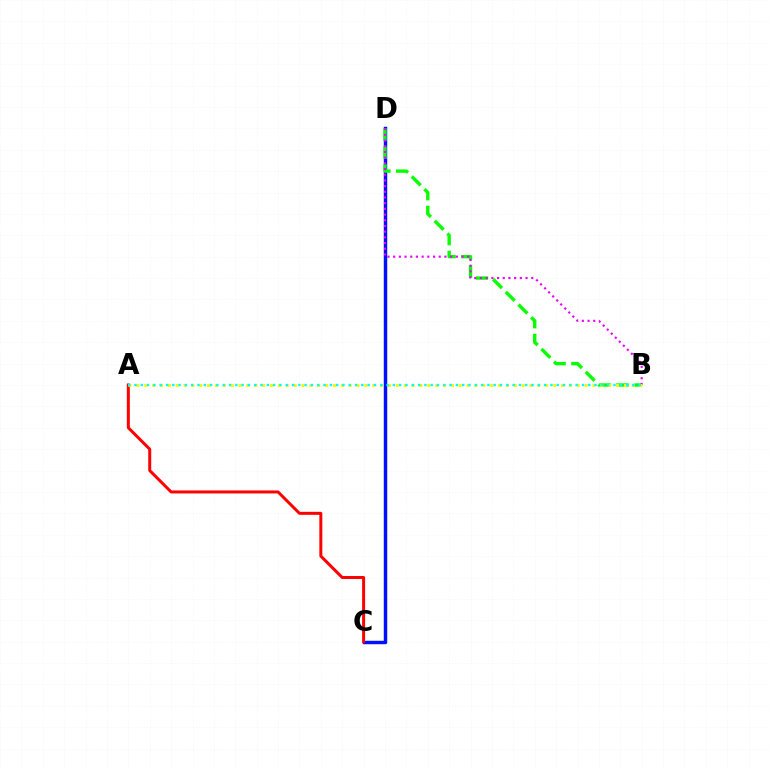{('C', 'D'): [{'color': '#0010ff', 'line_style': 'solid', 'thickness': 2.47}], ('B', 'D'): [{'color': '#08ff00', 'line_style': 'dashed', 'thickness': 2.44}, {'color': '#ee00ff', 'line_style': 'dotted', 'thickness': 1.55}], ('A', 'C'): [{'color': '#ff0000', 'line_style': 'solid', 'thickness': 2.15}], ('A', 'B'): [{'color': '#fcf500', 'line_style': 'dotted', 'thickness': 2.14}, {'color': '#00fff6', 'line_style': 'dotted', 'thickness': 1.71}]}